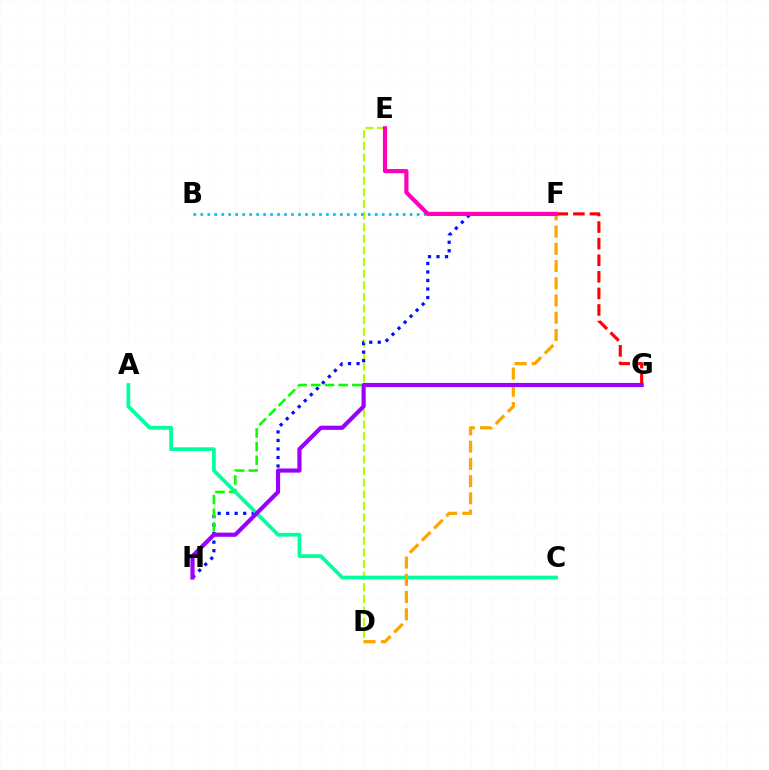{('D', 'E'): [{'color': '#b3ff00', 'line_style': 'dashed', 'thickness': 1.58}], ('B', 'F'): [{'color': '#00b5ff', 'line_style': 'dotted', 'thickness': 1.9}], ('F', 'G'): [{'color': '#ff0000', 'line_style': 'dashed', 'thickness': 2.25}], ('F', 'H'): [{'color': '#0010ff', 'line_style': 'dotted', 'thickness': 2.31}], ('G', 'H'): [{'color': '#08ff00', 'line_style': 'dashed', 'thickness': 1.86}, {'color': '#9b00ff', 'line_style': 'solid', 'thickness': 2.99}], ('A', 'C'): [{'color': '#00ff9d', 'line_style': 'solid', 'thickness': 2.68}], ('D', 'F'): [{'color': '#ffa500', 'line_style': 'dashed', 'thickness': 2.34}], ('E', 'F'): [{'color': '#ff00bd', 'line_style': 'solid', 'thickness': 2.99}]}